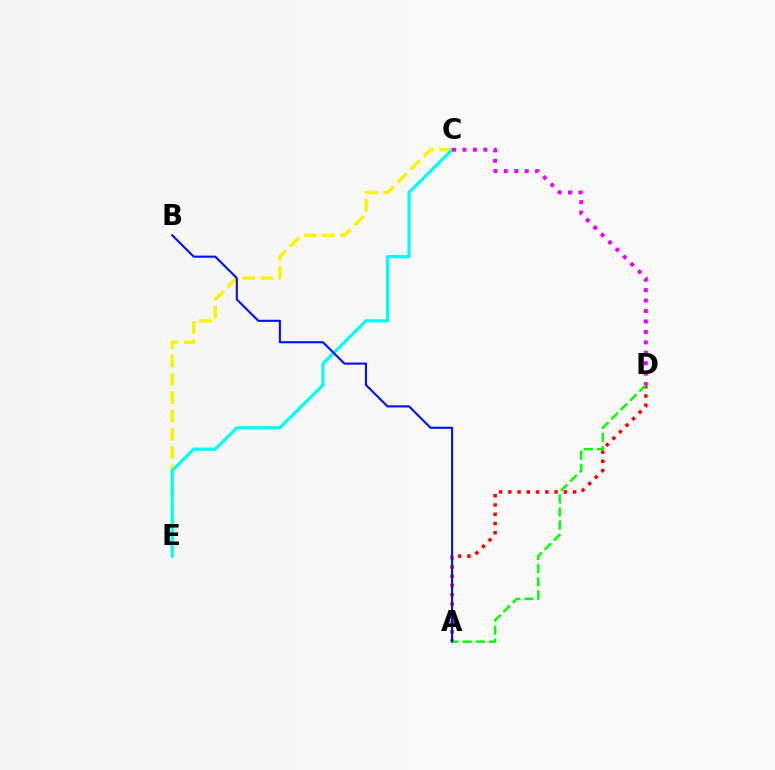{('C', 'E'): [{'color': '#fcf500', 'line_style': 'dashed', 'thickness': 2.49}, {'color': '#00fff6', 'line_style': 'solid', 'thickness': 2.33}], ('A', 'D'): [{'color': '#ff0000', 'line_style': 'dotted', 'thickness': 2.51}, {'color': '#08ff00', 'line_style': 'dashed', 'thickness': 1.78}], ('A', 'B'): [{'color': '#0010ff', 'line_style': 'solid', 'thickness': 1.52}], ('C', 'D'): [{'color': '#ee00ff', 'line_style': 'dotted', 'thickness': 2.84}]}